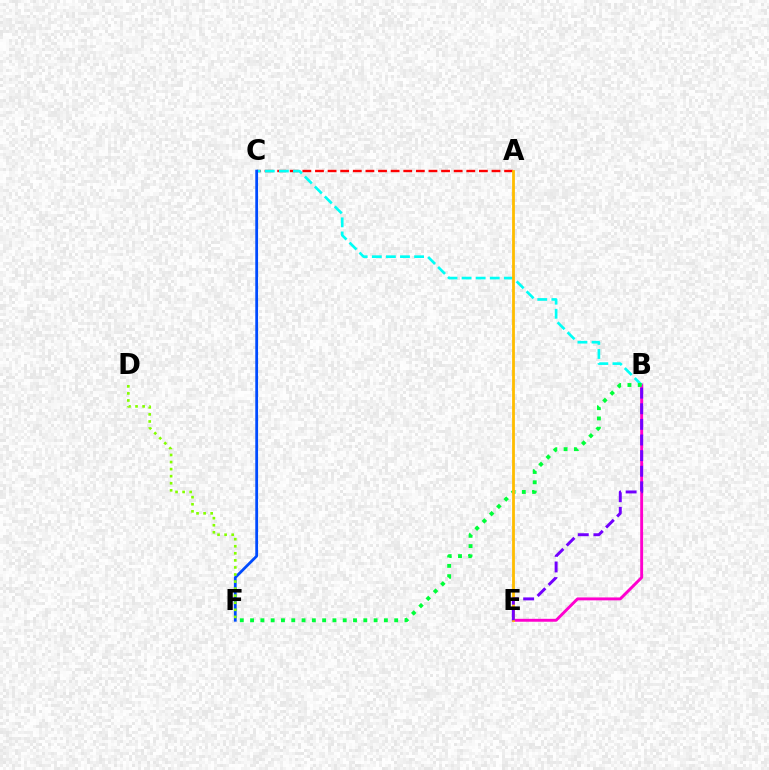{('B', 'E'): [{'color': '#ff00cf', 'line_style': 'solid', 'thickness': 2.1}, {'color': '#7200ff', 'line_style': 'dashed', 'thickness': 2.12}], ('A', 'C'): [{'color': '#ff0000', 'line_style': 'dashed', 'thickness': 1.71}], ('B', 'C'): [{'color': '#00fff6', 'line_style': 'dashed', 'thickness': 1.91}], ('C', 'F'): [{'color': '#004bff', 'line_style': 'solid', 'thickness': 2.0}], ('B', 'F'): [{'color': '#00ff39', 'line_style': 'dotted', 'thickness': 2.8}], ('A', 'E'): [{'color': '#ffbd00', 'line_style': 'solid', 'thickness': 2.01}], ('D', 'F'): [{'color': '#84ff00', 'line_style': 'dotted', 'thickness': 1.92}]}